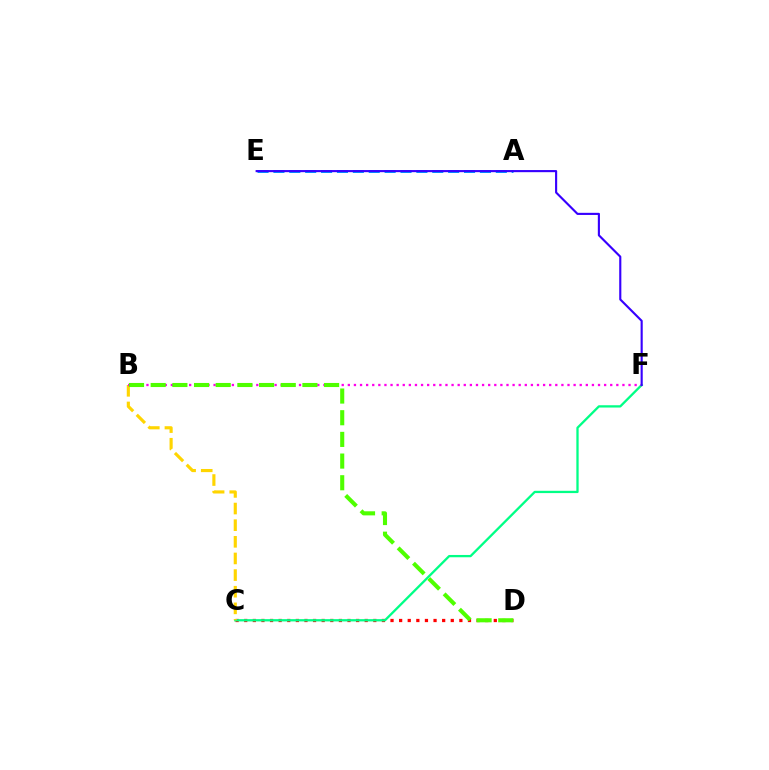{('C', 'D'): [{'color': '#ff0000', 'line_style': 'dotted', 'thickness': 2.34}], ('A', 'E'): [{'color': '#009eff', 'line_style': 'dashed', 'thickness': 2.16}], ('C', 'F'): [{'color': '#00ff86', 'line_style': 'solid', 'thickness': 1.65}], ('B', 'C'): [{'color': '#ffd500', 'line_style': 'dashed', 'thickness': 2.26}], ('B', 'F'): [{'color': '#ff00ed', 'line_style': 'dotted', 'thickness': 1.66}], ('E', 'F'): [{'color': '#3700ff', 'line_style': 'solid', 'thickness': 1.53}], ('B', 'D'): [{'color': '#4fff00', 'line_style': 'dashed', 'thickness': 2.94}]}